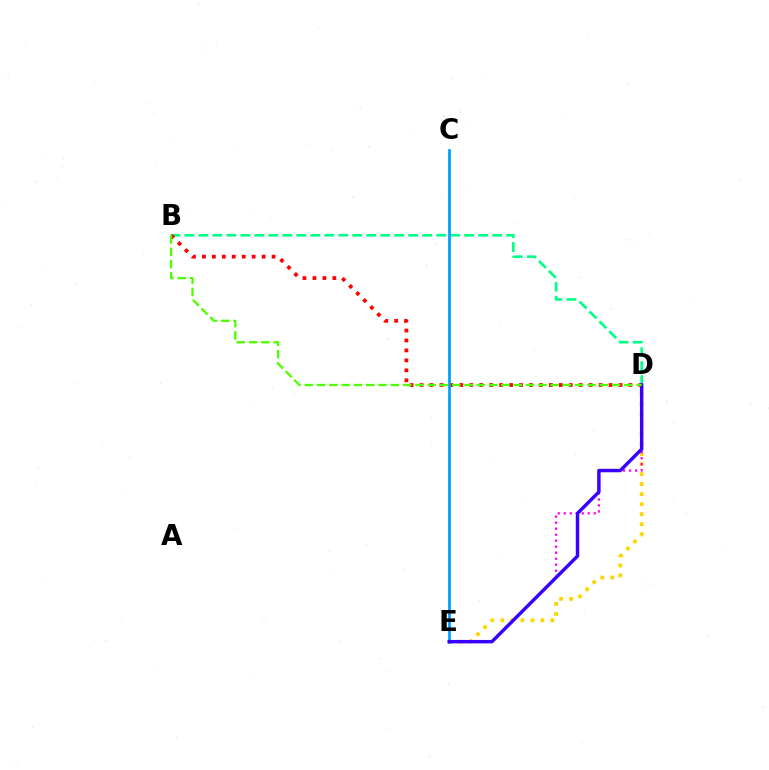{('B', 'D'): [{'color': '#00ff86', 'line_style': 'dashed', 'thickness': 1.9}, {'color': '#ff0000', 'line_style': 'dotted', 'thickness': 2.7}, {'color': '#4fff00', 'line_style': 'dashed', 'thickness': 1.67}], ('D', 'E'): [{'color': '#ffd500', 'line_style': 'dotted', 'thickness': 2.72}, {'color': '#ff00ed', 'line_style': 'dotted', 'thickness': 1.63}, {'color': '#3700ff', 'line_style': 'solid', 'thickness': 2.47}], ('C', 'E'): [{'color': '#009eff', 'line_style': 'solid', 'thickness': 1.98}]}